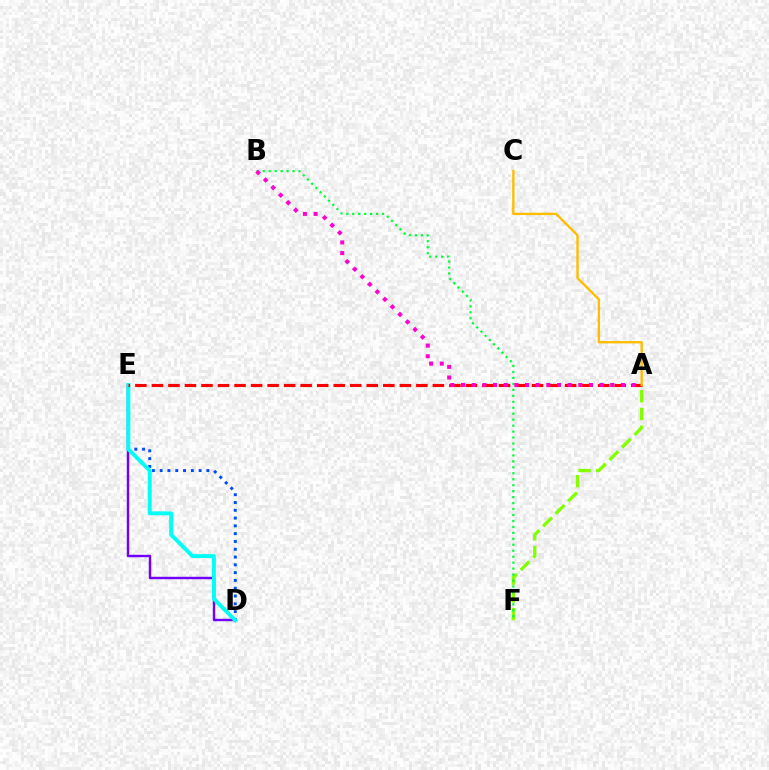{('D', 'E'): [{'color': '#004bff', 'line_style': 'dotted', 'thickness': 2.12}, {'color': '#7200ff', 'line_style': 'solid', 'thickness': 1.75}, {'color': '#00fff6', 'line_style': 'solid', 'thickness': 2.82}], ('A', 'F'): [{'color': '#84ff00', 'line_style': 'dashed', 'thickness': 2.41}], ('A', 'E'): [{'color': '#ff0000', 'line_style': 'dashed', 'thickness': 2.25}], ('B', 'F'): [{'color': '#00ff39', 'line_style': 'dotted', 'thickness': 1.62}], ('A', 'C'): [{'color': '#ffbd00', 'line_style': 'solid', 'thickness': 1.7}], ('A', 'B'): [{'color': '#ff00cf', 'line_style': 'dotted', 'thickness': 2.9}]}